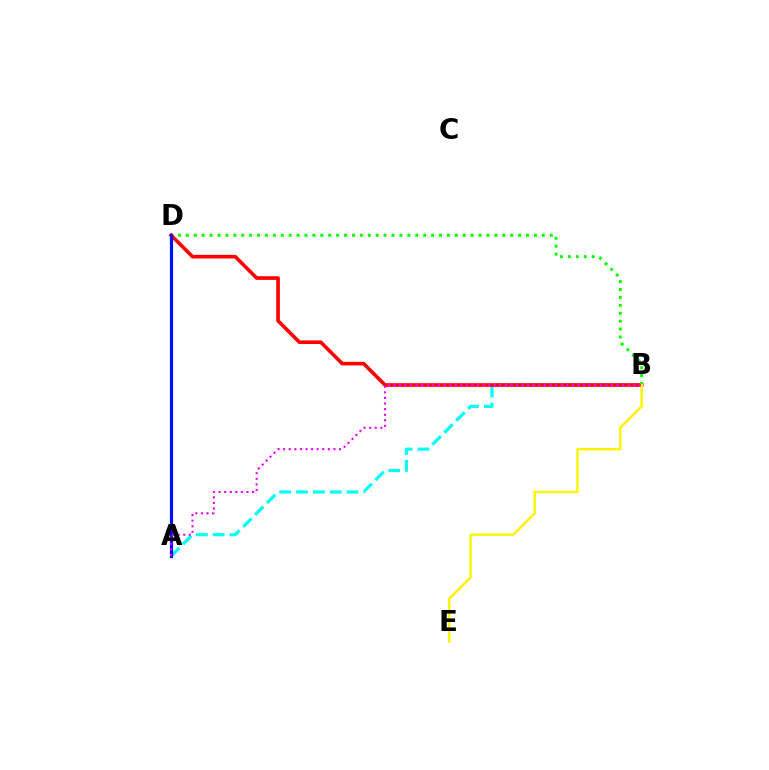{('A', 'B'): [{'color': '#00fff6', 'line_style': 'dashed', 'thickness': 2.29}, {'color': '#ee00ff', 'line_style': 'dotted', 'thickness': 1.52}], ('B', 'D'): [{'color': '#ff0000', 'line_style': 'solid', 'thickness': 2.61}, {'color': '#08ff00', 'line_style': 'dotted', 'thickness': 2.15}], ('A', 'D'): [{'color': '#0010ff', 'line_style': 'solid', 'thickness': 2.3}], ('B', 'E'): [{'color': '#fcf500', 'line_style': 'solid', 'thickness': 1.77}]}